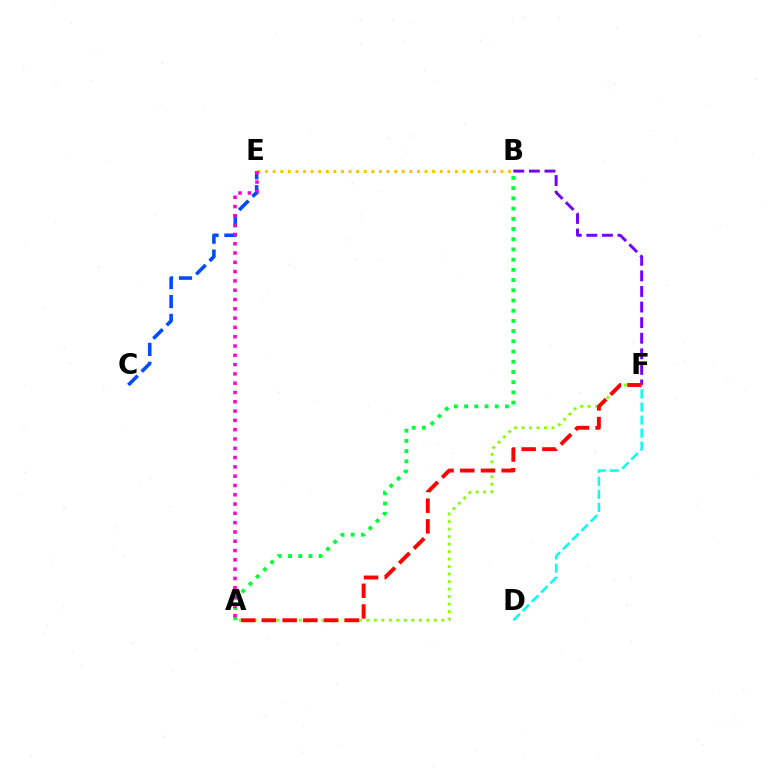{('B', 'E'): [{'color': '#ffbd00', 'line_style': 'dotted', 'thickness': 2.06}], ('A', 'B'): [{'color': '#00ff39', 'line_style': 'dotted', 'thickness': 2.77}], ('B', 'F'): [{'color': '#7200ff', 'line_style': 'dashed', 'thickness': 2.12}], ('C', 'E'): [{'color': '#004bff', 'line_style': 'dashed', 'thickness': 2.57}], ('A', 'F'): [{'color': '#84ff00', 'line_style': 'dotted', 'thickness': 2.04}, {'color': '#ff0000', 'line_style': 'dashed', 'thickness': 2.81}], ('A', 'E'): [{'color': '#ff00cf', 'line_style': 'dotted', 'thickness': 2.53}], ('D', 'F'): [{'color': '#00fff6', 'line_style': 'dashed', 'thickness': 1.77}]}